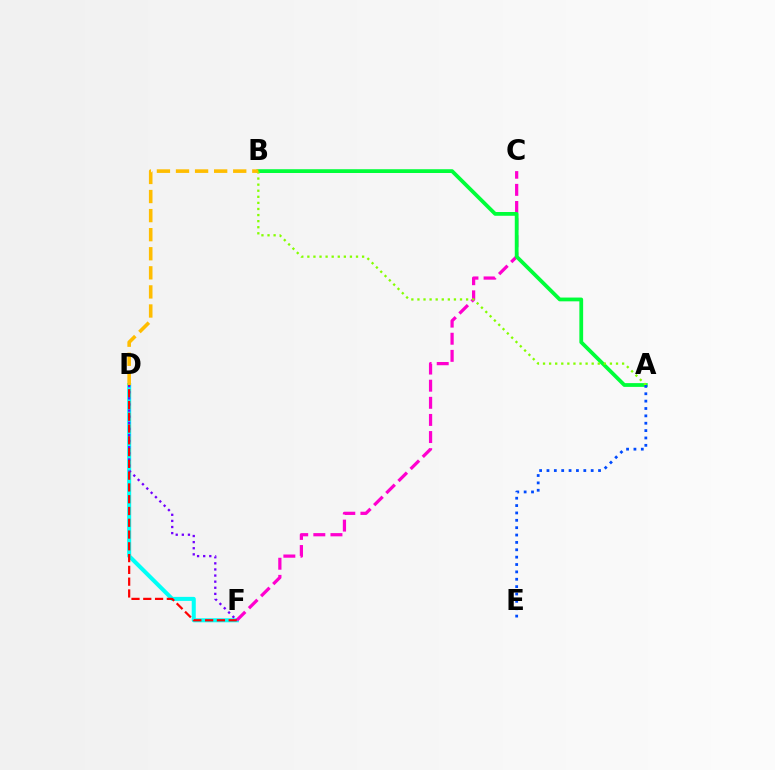{('D', 'F'): [{'color': '#00fff6', 'line_style': 'solid', 'thickness': 2.91}, {'color': '#7200ff', 'line_style': 'dotted', 'thickness': 1.66}, {'color': '#ff0000', 'line_style': 'dashed', 'thickness': 1.6}], ('C', 'F'): [{'color': '#ff00cf', 'line_style': 'dashed', 'thickness': 2.33}], ('A', 'B'): [{'color': '#00ff39', 'line_style': 'solid', 'thickness': 2.72}, {'color': '#84ff00', 'line_style': 'dotted', 'thickness': 1.65}], ('A', 'E'): [{'color': '#004bff', 'line_style': 'dotted', 'thickness': 2.0}], ('B', 'D'): [{'color': '#ffbd00', 'line_style': 'dashed', 'thickness': 2.59}]}